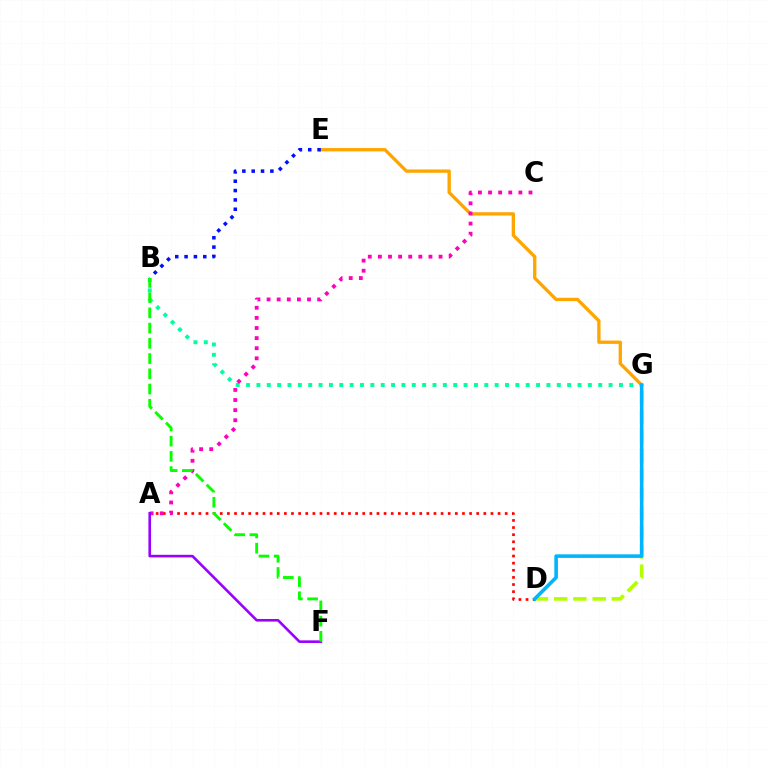{('B', 'G'): [{'color': '#00ff9d', 'line_style': 'dotted', 'thickness': 2.81}], ('D', 'G'): [{'color': '#b3ff00', 'line_style': 'dashed', 'thickness': 2.61}, {'color': '#00b5ff', 'line_style': 'solid', 'thickness': 2.57}], ('E', 'G'): [{'color': '#ffa500', 'line_style': 'solid', 'thickness': 2.39}], ('A', 'D'): [{'color': '#ff0000', 'line_style': 'dotted', 'thickness': 1.94}], ('B', 'E'): [{'color': '#0010ff', 'line_style': 'dotted', 'thickness': 2.54}], ('A', 'C'): [{'color': '#ff00bd', 'line_style': 'dotted', 'thickness': 2.75}], ('A', 'F'): [{'color': '#9b00ff', 'line_style': 'solid', 'thickness': 1.88}], ('B', 'F'): [{'color': '#08ff00', 'line_style': 'dashed', 'thickness': 2.07}]}